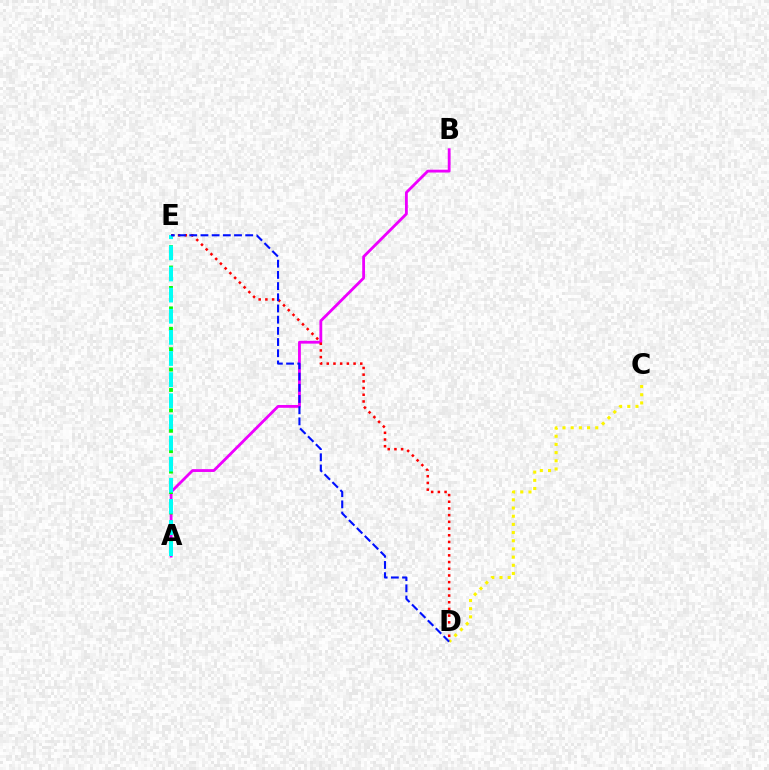{('A', 'B'): [{'color': '#ee00ff', 'line_style': 'solid', 'thickness': 2.03}], ('D', 'E'): [{'color': '#ff0000', 'line_style': 'dotted', 'thickness': 1.82}, {'color': '#0010ff', 'line_style': 'dashed', 'thickness': 1.52}], ('C', 'D'): [{'color': '#fcf500', 'line_style': 'dotted', 'thickness': 2.22}], ('A', 'E'): [{'color': '#08ff00', 'line_style': 'dotted', 'thickness': 2.77}, {'color': '#00fff6', 'line_style': 'dashed', 'thickness': 2.87}]}